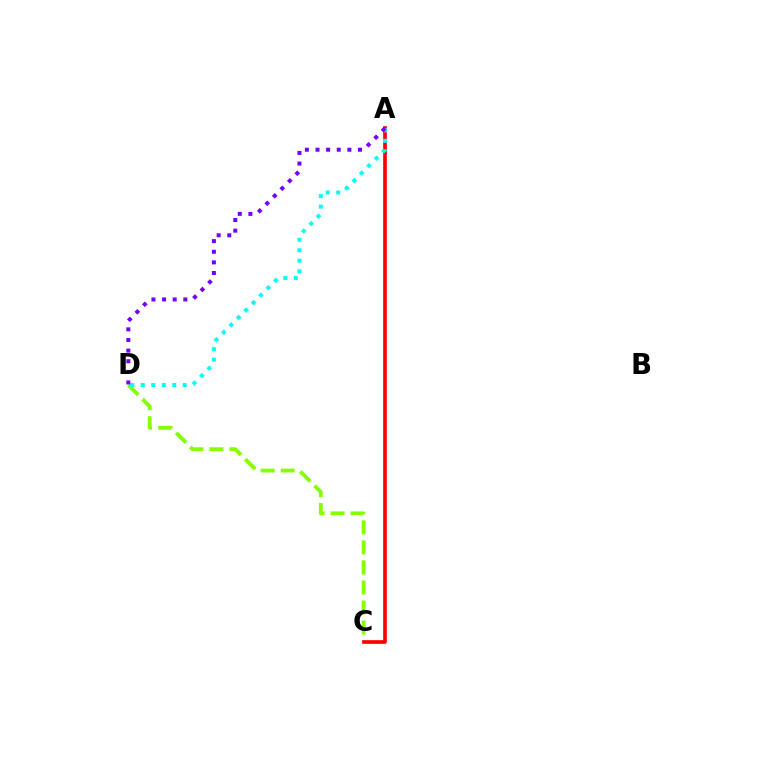{('C', 'D'): [{'color': '#84ff00', 'line_style': 'dashed', 'thickness': 2.72}], ('A', 'C'): [{'color': '#ff0000', 'line_style': 'solid', 'thickness': 2.64}], ('A', 'D'): [{'color': '#00fff6', 'line_style': 'dotted', 'thickness': 2.85}, {'color': '#7200ff', 'line_style': 'dotted', 'thickness': 2.89}]}